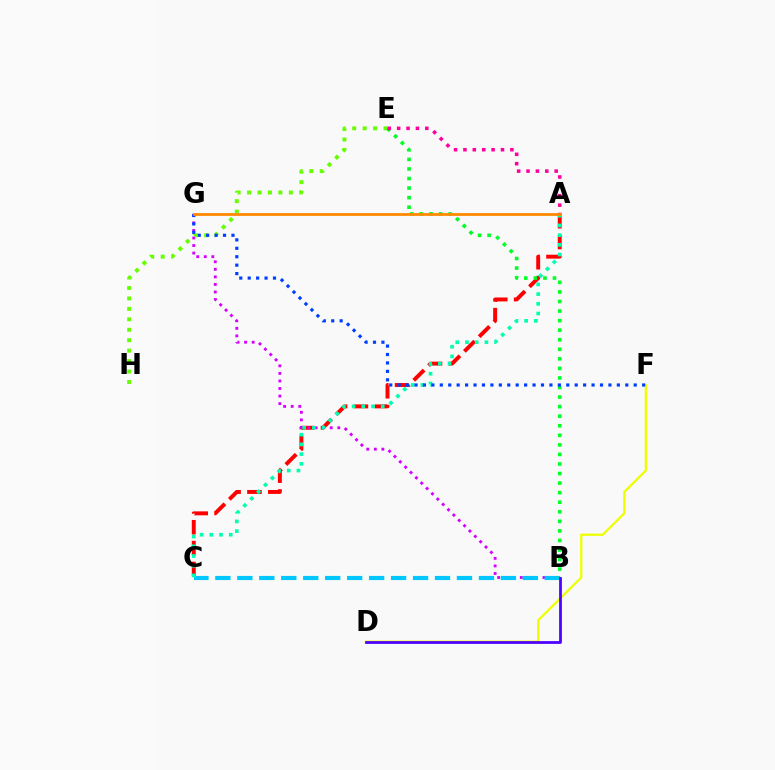{('E', 'H'): [{'color': '#66ff00', 'line_style': 'dotted', 'thickness': 2.84}], ('D', 'F'): [{'color': '#eeff00', 'line_style': 'solid', 'thickness': 1.64}], ('A', 'C'): [{'color': '#ff0000', 'line_style': 'dashed', 'thickness': 2.83}, {'color': '#00ffaf', 'line_style': 'dotted', 'thickness': 2.64}], ('B', 'G'): [{'color': '#d600ff', 'line_style': 'dotted', 'thickness': 2.05}], ('B', 'C'): [{'color': '#00c7ff', 'line_style': 'dashed', 'thickness': 2.98}], ('B', 'E'): [{'color': '#00ff27', 'line_style': 'dotted', 'thickness': 2.6}], ('A', 'E'): [{'color': '#ff00a0', 'line_style': 'dotted', 'thickness': 2.55}], ('B', 'D'): [{'color': '#4f00ff', 'line_style': 'solid', 'thickness': 1.99}], ('F', 'G'): [{'color': '#003fff', 'line_style': 'dotted', 'thickness': 2.29}], ('A', 'G'): [{'color': '#ff8800', 'line_style': 'solid', 'thickness': 1.99}]}